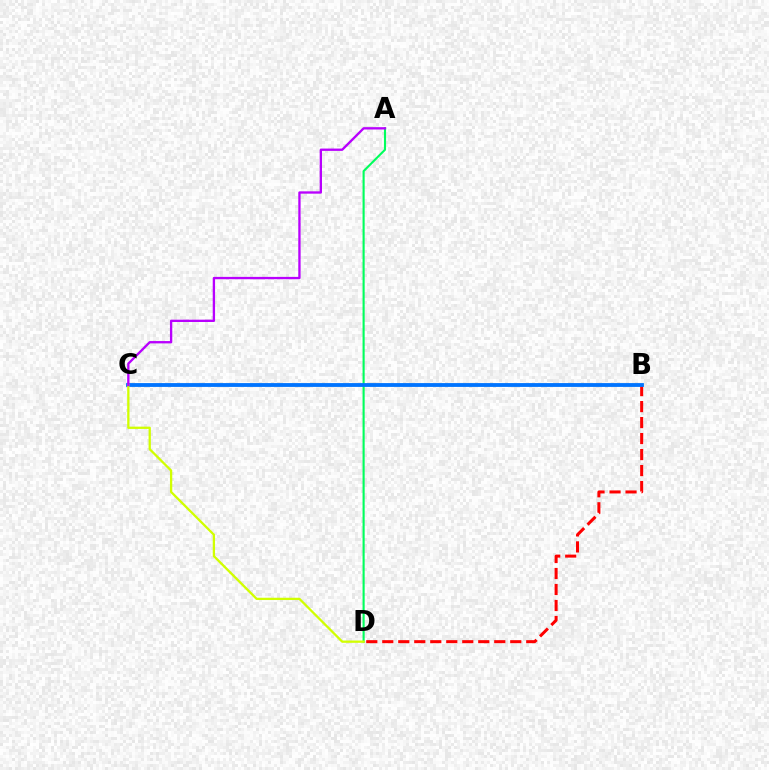{('B', 'D'): [{'color': '#ff0000', 'line_style': 'dashed', 'thickness': 2.17}], ('A', 'D'): [{'color': '#00ff5c', 'line_style': 'solid', 'thickness': 1.52}], ('B', 'C'): [{'color': '#0074ff', 'line_style': 'solid', 'thickness': 2.75}], ('C', 'D'): [{'color': '#d1ff00', 'line_style': 'solid', 'thickness': 1.64}], ('A', 'C'): [{'color': '#b900ff', 'line_style': 'solid', 'thickness': 1.68}]}